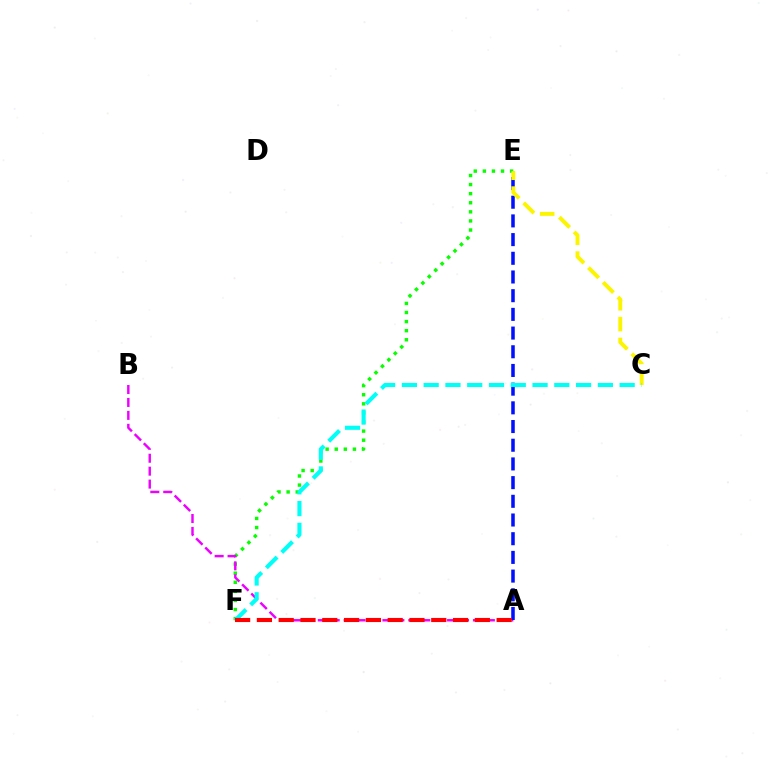{('E', 'F'): [{'color': '#08ff00', 'line_style': 'dotted', 'thickness': 2.47}], ('A', 'B'): [{'color': '#ee00ff', 'line_style': 'dashed', 'thickness': 1.76}], ('A', 'E'): [{'color': '#0010ff', 'line_style': 'dashed', 'thickness': 2.54}], ('C', 'E'): [{'color': '#fcf500', 'line_style': 'dashed', 'thickness': 2.83}], ('C', 'F'): [{'color': '#00fff6', 'line_style': 'dashed', 'thickness': 2.96}], ('A', 'F'): [{'color': '#ff0000', 'line_style': 'dashed', 'thickness': 2.96}]}